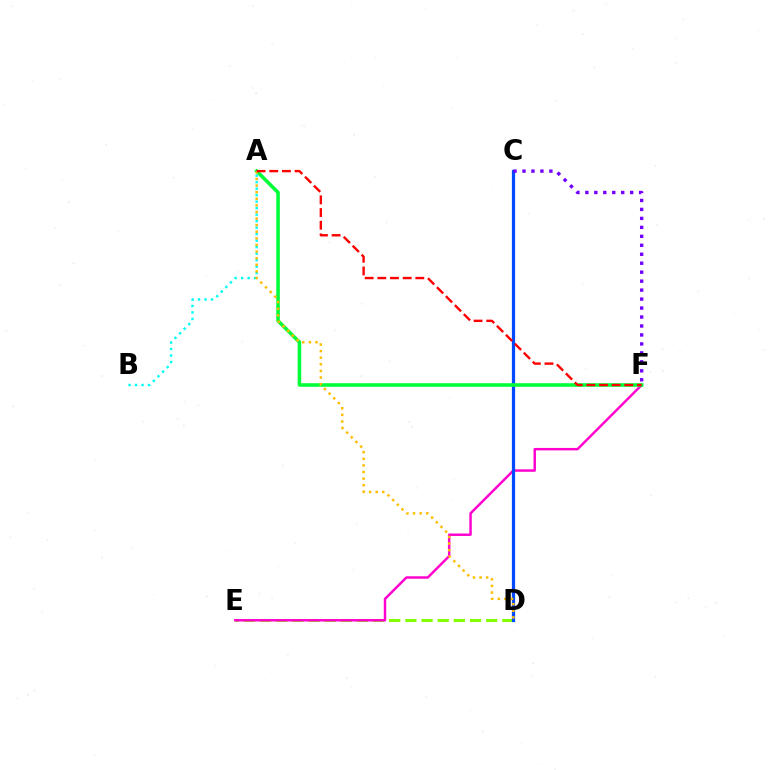{('D', 'E'): [{'color': '#84ff00', 'line_style': 'dashed', 'thickness': 2.2}], ('E', 'F'): [{'color': '#ff00cf', 'line_style': 'solid', 'thickness': 1.77}], ('C', 'D'): [{'color': '#004bff', 'line_style': 'solid', 'thickness': 2.31}], ('A', 'B'): [{'color': '#00fff6', 'line_style': 'dotted', 'thickness': 1.77}], ('A', 'F'): [{'color': '#00ff39', 'line_style': 'solid', 'thickness': 2.57}, {'color': '#ff0000', 'line_style': 'dashed', 'thickness': 1.72}], ('A', 'D'): [{'color': '#ffbd00', 'line_style': 'dotted', 'thickness': 1.79}], ('C', 'F'): [{'color': '#7200ff', 'line_style': 'dotted', 'thickness': 2.44}]}